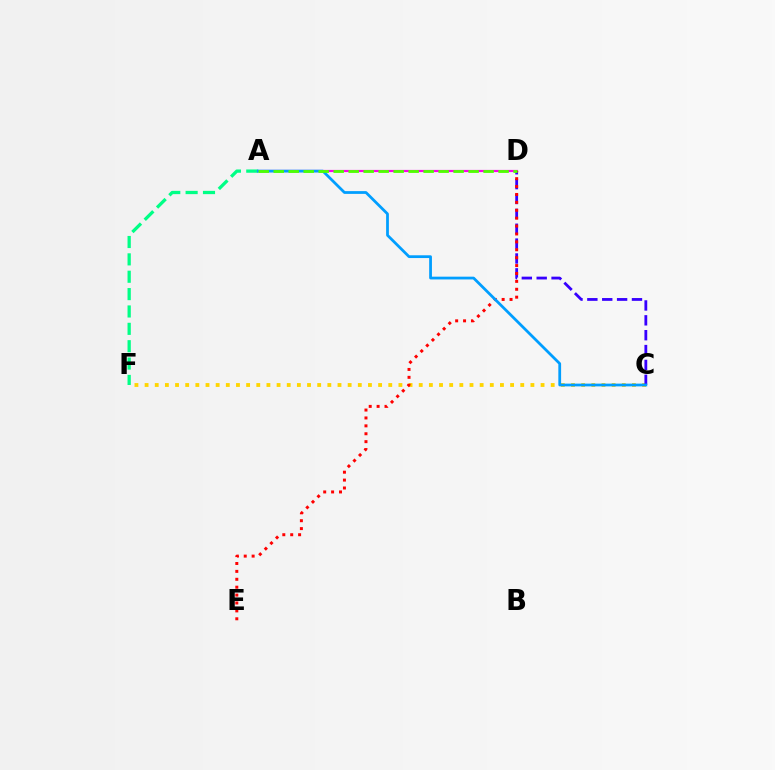{('A', 'D'): [{'color': '#ff00ed', 'line_style': 'solid', 'thickness': 1.58}, {'color': '#4fff00', 'line_style': 'dashed', 'thickness': 2.04}], ('C', 'F'): [{'color': '#ffd500', 'line_style': 'dotted', 'thickness': 2.76}], ('C', 'D'): [{'color': '#3700ff', 'line_style': 'dashed', 'thickness': 2.02}], ('D', 'E'): [{'color': '#ff0000', 'line_style': 'dotted', 'thickness': 2.15}], ('A', 'F'): [{'color': '#00ff86', 'line_style': 'dashed', 'thickness': 2.36}], ('A', 'C'): [{'color': '#009eff', 'line_style': 'solid', 'thickness': 1.99}]}